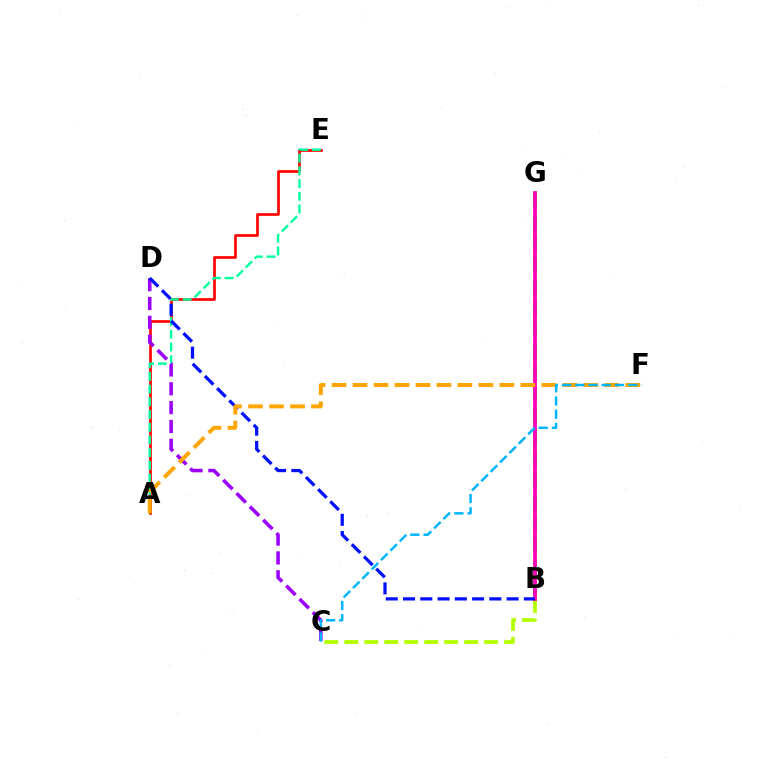{('A', 'E'): [{'color': '#ff0000', 'line_style': 'solid', 'thickness': 1.93}, {'color': '#00ff9d', 'line_style': 'dashed', 'thickness': 1.73}], ('B', 'C'): [{'color': '#b3ff00', 'line_style': 'dashed', 'thickness': 2.71}], ('C', 'D'): [{'color': '#9b00ff', 'line_style': 'dashed', 'thickness': 2.56}], ('B', 'G'): [{'color': '#08ff00', 'line_style': 'dashed', 'thickness': 2.93}, {'color': '#ff00bd', 'line_style': 'solid', 'thickness': 2.72}], ('B', 'D'): [{'color': '#0010ff', 'line_style': 'dashed', 'thickness': 2.35}], ('A', 'F'): [{'color': '#ffa500', 'line_style': 'dashed', 'thickness': 2.85}], ('C', 'F'): [{'color': '#00b5ff', 'line_style': 'dashed', 'thickness': 1.8}]}